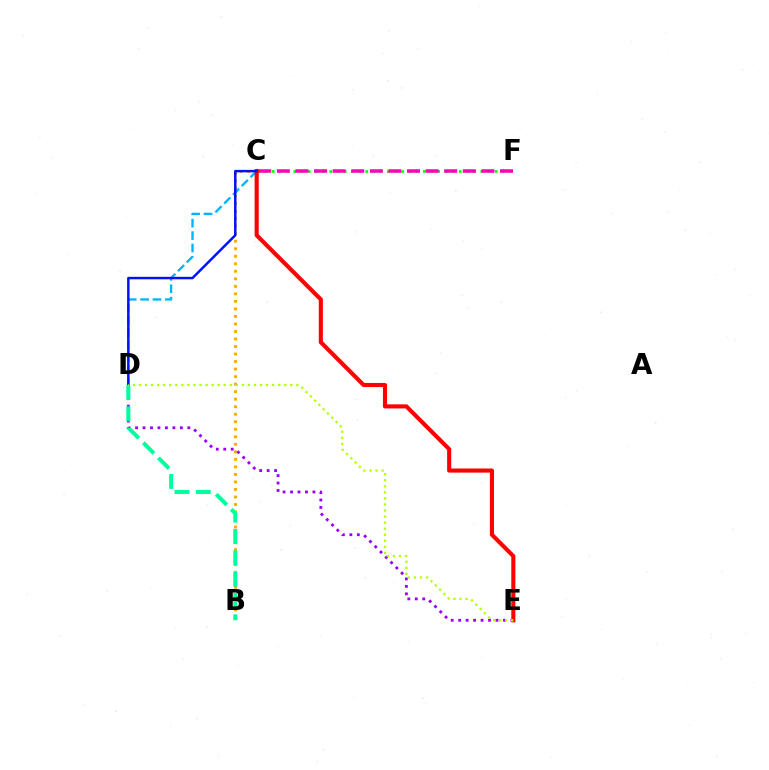{('B', 'C'): [{'color': '#ffa500', 'line_style': 'dotted', 'thickness': 2.04}], ('C', 'F'): [{'color': '#08ff00', 'line_style': 'dotted', 'thickness': 1.95}, {'color': '#ff00bd', 'line_style': 'dashed', 'thickness': 2.53}], ('D', 'E'): [{'color': '#9b00ff', 'line_style': 'dotted', 'thickness': 2.03}, {'color': '#b3ff00', 'line_style': 'dotted', 'thickness': 1.64}], ('C', 'D'): [{'color': '#00b5ff', 'line_style': 'dashed', 'thickness': 1.69}, {'color': '#0010ff', 'line_style': 'solid', 'thickness': 1.78}], ('C', 'E'): [{'color': '#ff0000', 'line_style': 'solid', 'thickness': 2.95}], ('B', 'D'): [{'color': '#00ff9d', 'line_style': 'dashed', 'thickness': 2.9}]}